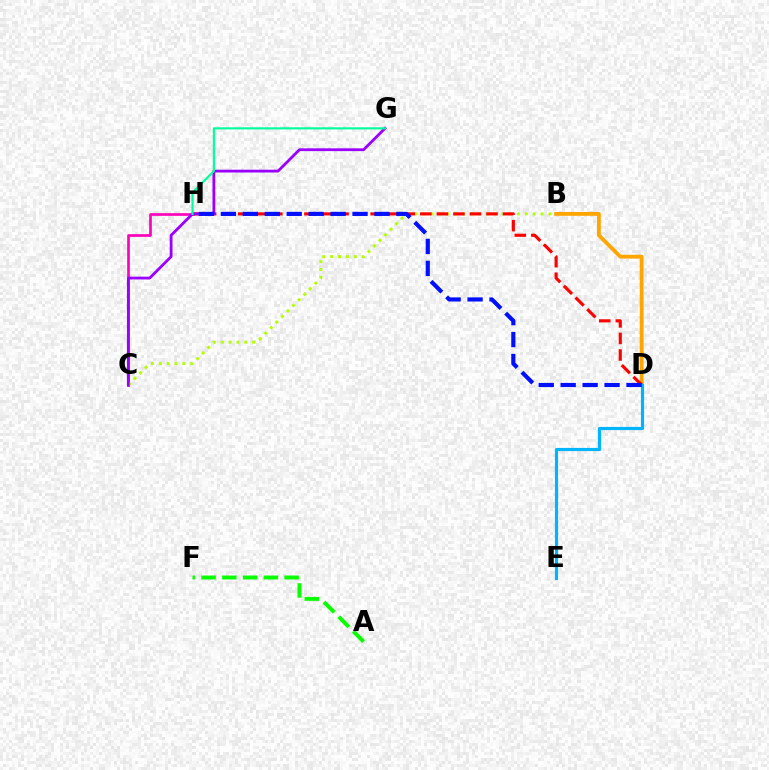{('C', 'H'): [{'color': '#ff00bd', 'line_style': 'solid', 'thickness': 1.93}], ('B', 'D'): [{'color': '#ffa500', 'line_style': 'solid', 'thickness': 2.75}], ('B', 'C'): [{'color': '#b3ff00', 'line_style': 'dotted', 'thickness': 2.14}], ('D', 'H'): [{'color': '#ff0000', 'line_style': 'dashed', 'thickness': 2.25}, {'color': '#0010ff', 'line_style': 'dashed', 'thickness': 2.98}], ('C', 'G'): [{'color': '#9b00ff', 'line_style': 'solid', 'thickness': 2.01}], ('A', 'F'): [{'color': '#08ff00', 'line_style': 'dashed', 'thickness': 2.82}], ('D', 'E'): [{'color': '#00b5ff', 'line_style': 'solid', 'thickness': 2.27}], ('G', 'H'): [{'color': '#00ff9d', 'line_style': 'solid', 'thickness': 1.53}]}